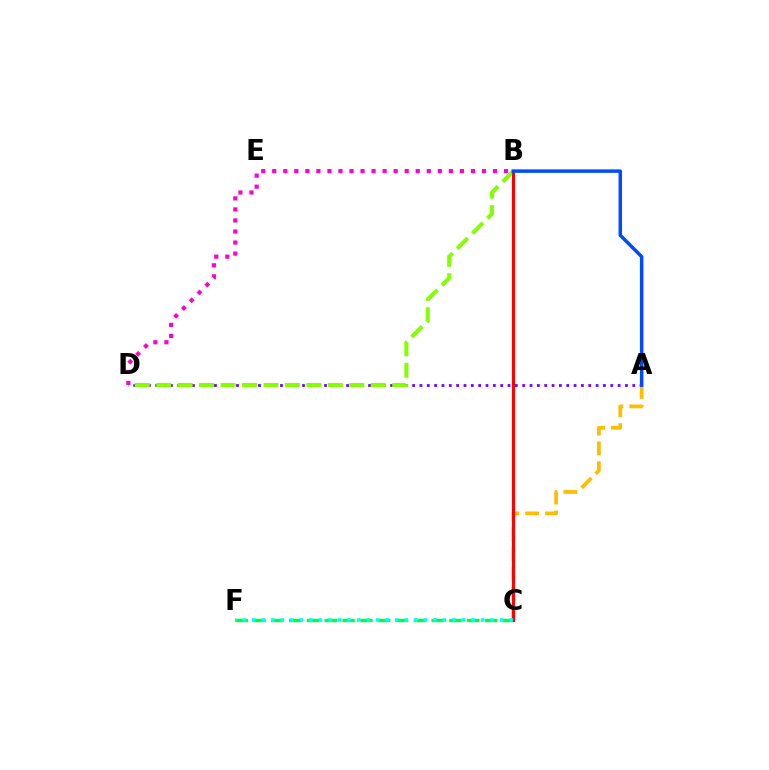{('A', 'C'): [{'color': '#ffbd00', 'line_style': 'dashed', 'thickness': 2.7}], ('C', 'F'): [{'color': '#00ff39', 'line_style': 'dashed', 'thickness': 2.42}, {'color': '#00fff6', 'line_style': 'dotted', 'thickness': 2.59}], ('B', 'D'): [{'color': '#ff00cf', 'line_style': 'dotted', 'thickness': 3.0}, {'color': '#84ff00', 'line_style': 'dashed', 'thickness': 2.91}], ('A', 'D'): [{'color': '#7200ff', 'line_style': 'dotted', 'thickness': 1.99}], ('B', 'C'): [{'color': '#ff0000', 'line_style': 'solid', 'thickness': 2.24}], ('A', 'B'): [{'color': '#004bff', 'line_style': 'solid', 'thickness': 2.51}]}